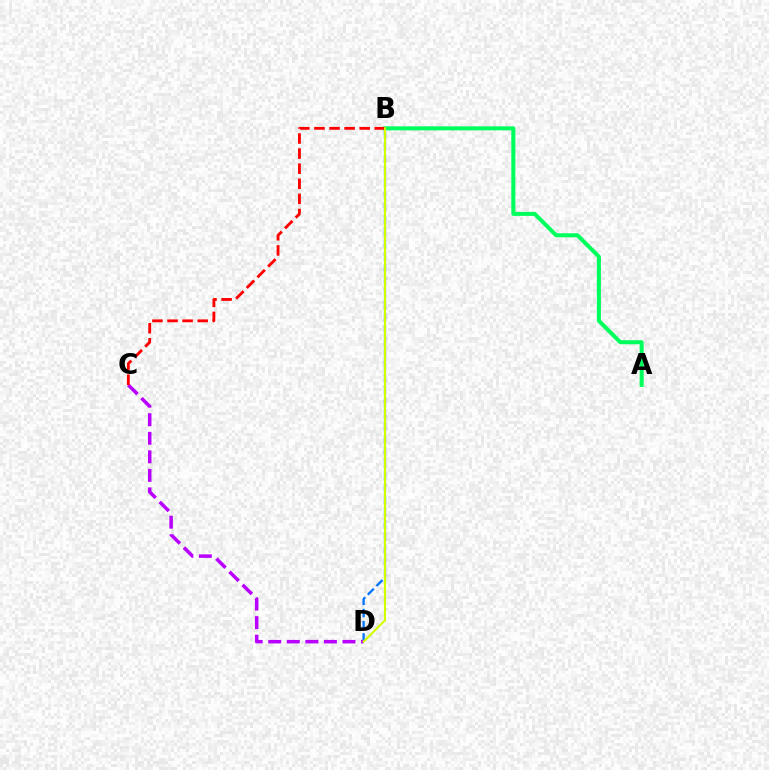{('A', 'B'): [{'color': '#00ff5c', 'line_style': 'solid', 'thickness': 2.91}], ('B', 'D'): [{'color': '#0074ff', 'line_style': 'dashed', 'thickness': 1.66}, {'color': '#d1ff00', 'line_style': 'solid', 'thickness': 1.53}], ('C', 'D'): [{'color': '#b900ff', 'line_style': 'dashed', 'thickness': 2.52}], ('B', 'C'): [{'color': '#ff0000', 'line_style': 'dashed', 'thickness': 2.05}]}